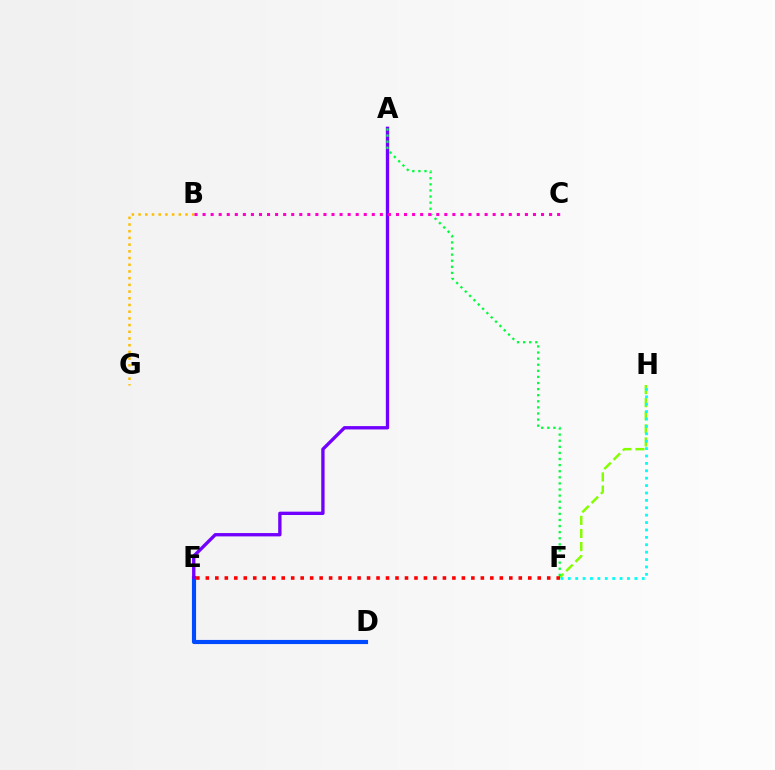{('F', 'H'): [{'color': '#84ff00', 'line_style': 'dashed', 'thickness': 1.78}, {'color': '#00fff6', 'line_style': 'dotted', 'thickness': 2.01}], ('D', 'E'): [{'color': '#004bff', 'line_style': 'solid', 'thickness': 2.98}], ('B', 'G'): [{'color': '#ffbd00', 'line_style': 'dotted', 'thickness': 1.82}], ('A', 'E'): [{'color': '#7200ff', 'line_style': 'solid', 'thickness': 2.4}], ('A', 'F'): [{'color': '#00ff39', 'line_style': 'dotted', 'thickness': 1.66}], ('E', 'F'): [{'color': '#ff0000', 'line_style': 'dotted', 'thickness': 2.58}], ('B', 'C'): [{'color': '#ff00cf', 'line_style': 'dotted', 'thickness': 2.19}]}